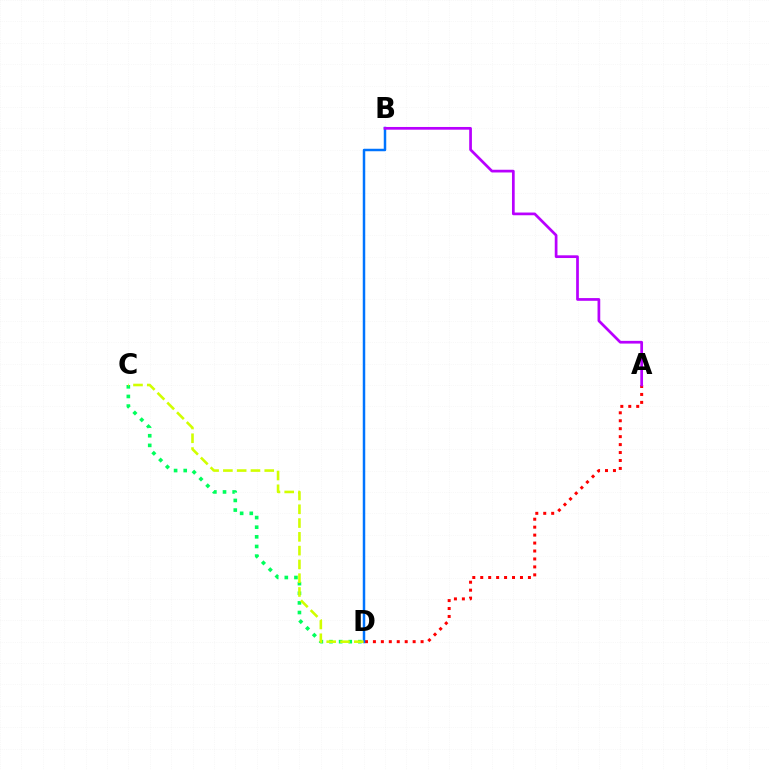{('C', 'D'): [{'color': '#00ff5c', 'line_style': 'dotted', 'thickness': 2.62}, {'color': '#d1ff00', 'line_style': 'dashed', 'thickness': 1.87}], ('A', 'D'): [{'color': '#ff0000', 'line_style': 'dotted', 'thickness': 2.16}], ('B', 'D'): [{'color': '#0074ff', 'line_style': 'solid', 'thickness': 1.79}], ('A', 'B'): [{'color': '#b900ff', 'line_style': 'solid', 'thickness': 1.96}]}